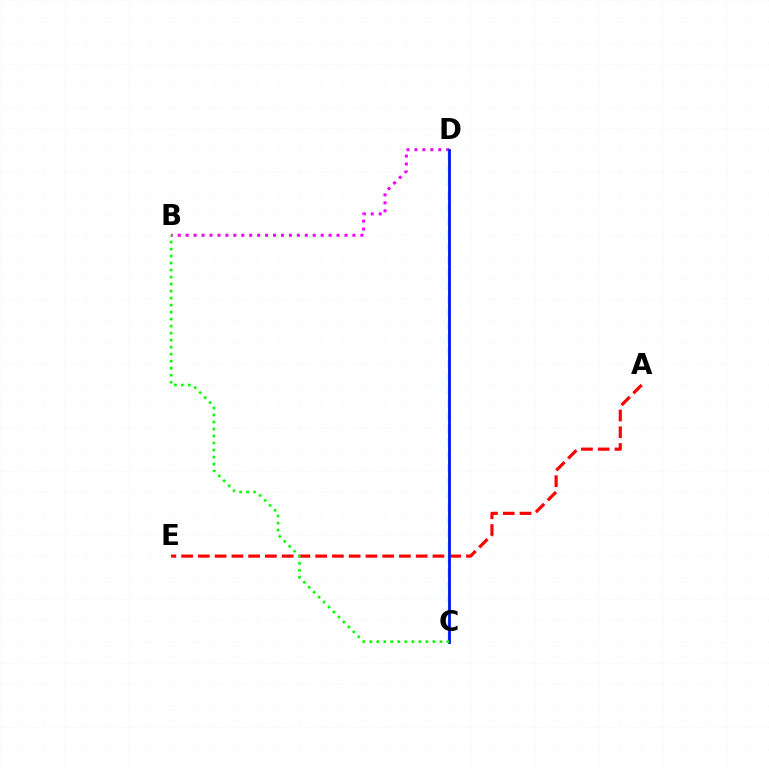{('A', 'E'): [{'color': '#ff0000', 'line_style': 'dashed', 'thickness': 2.28}], ('C', 'D'): [{'color': '#fcf500', 'line_style': 'dashed', 'thickness': 2.15}, {'color': '#00fff6', 'line_style': 'dashed', 'thickness': 1.77}, {'color': '#0010ff', 'line_style': 'solid', 'thickness': 1.97}], ('B', 'D'): [{'color': '#ee00ff', 'line_style': 'dotted', 'thickness': 2.16}], ('B', 'C'): [{'color': '#08ff00', 'line_style': 'dotted', 'thickness': 1.9}]}